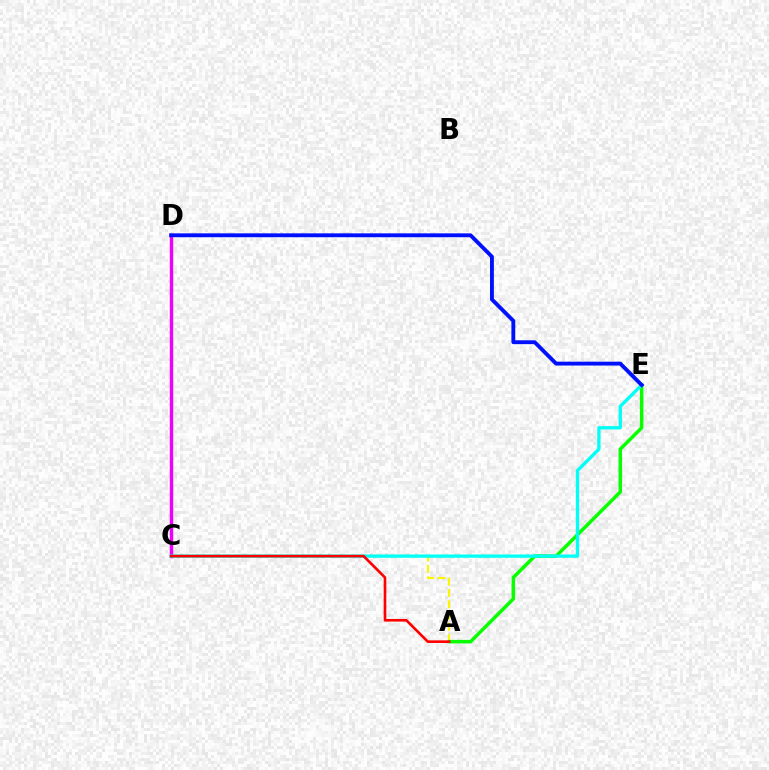{('A', 'C'): [{'color': '#fcf500', 'line_style': 'dashed', 'thickness': 1.53}, {'color': '#ff0000', 'line_style': 'solid', 'thickness': 1.9}], ('A', 'E'): [{'color': '#08ff00', 'line_style': 'solid', 'thickness': 2.52}], ('C', 'D'): [{'color': '#ee00ff', 'line_style': 'solid', 'thickness': 2.46}], ('C', 'E'): [{'color': '#00fff6', 'line_style': 'solid', 'thickness': 2.38}], ('D', 'E'): [{'color': '#0010ff', 'line_style': 'solid', 'thickness': 2.78}]}